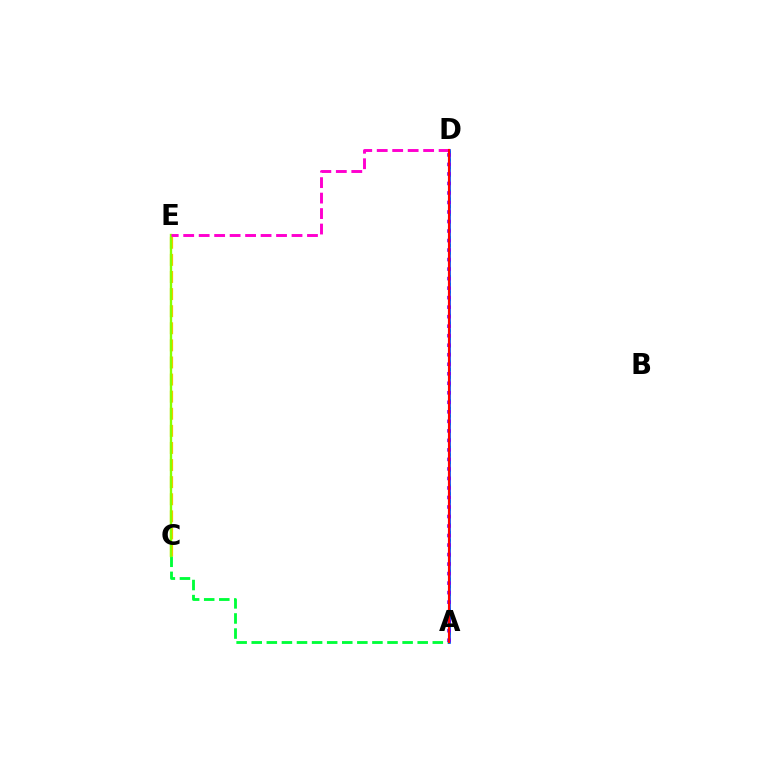{('C', 'E'): [{'color': '#ffbd00', 'line_style': 'dashed', 'thickness': 2.32}, {'color': '#84ff00', 'line_style': 'solid', 'thickness': 1.71}], ('A', 'C'): [{'color': '#00ff39', 'line_style': 'dashed', 'thickness': 2.05}], ('A', 'D'): [{'color': '#00fff6', 'line_style': 'dotted', 'thickness': 2.11}, {'color': '#004bff', 'line_style': 'solid', 'thickness': 1.94}, {'color': '#7200ff', 'line_style': 'dotted', 'thickness': 2.59}, {'color': '#ff0000', 'line_style': 'solid', 'thickness': 1.55}], ('D', 'E'): [{'color': '#ff00cf', 'line_style': 'dashed', 'thickness': 2.1}]}